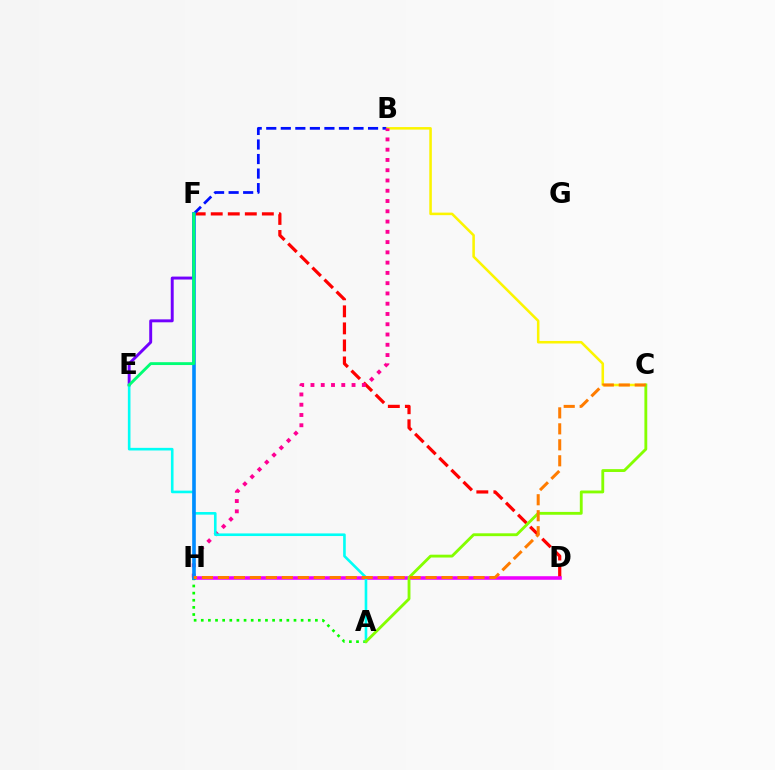{('D', 'F'): [{'color': '#ff0000', 'line_style': 'dashed', 'thickness': 2.32}], ('B', 'F'): [{'color': '#0010ff', 'line_style': 'dashed', 'thickness': 1.98}], ('D', 'H'): [{'color': '#ee00ff', 'line_style': 'solid', 'thickness': 2.57}], ('B', 'C'): [{'color': '#fcf500', 'line_style': 'solid', 'thickness': 1.84}], ('B', 'H'): [{'color': '#ff0094', 'line_style': 'dotted', 'thickness': 2.79}], ('A', 'H'): [{'color': '#08ff00', 'line_style': 'dotted', 'thickness': 1.94}], ('E', 'F'): [{'color': '#7200ff', 'line_style': 'solid', 'thickness': 2.11}, {'color': '#00ff74', 'line_style': 'solid', 'thickness': 2.06}], ('A', 'E'): [{'color': '#00fff6', 'line_style': 'solid', 'thickness': 1.89}], ('F', 'H'): [{'color': '#008cff', 'line_style': 'solid', 'thickness': 2.6}], ('A', 'C'): [{'color': '#84ff00', 'line_style': 'solid', 'thickness': 2.05}], ('C', 'H'): [{'color': '#ff7c00', 'line_style': 'dashed', 'thickness': 2.17}]}